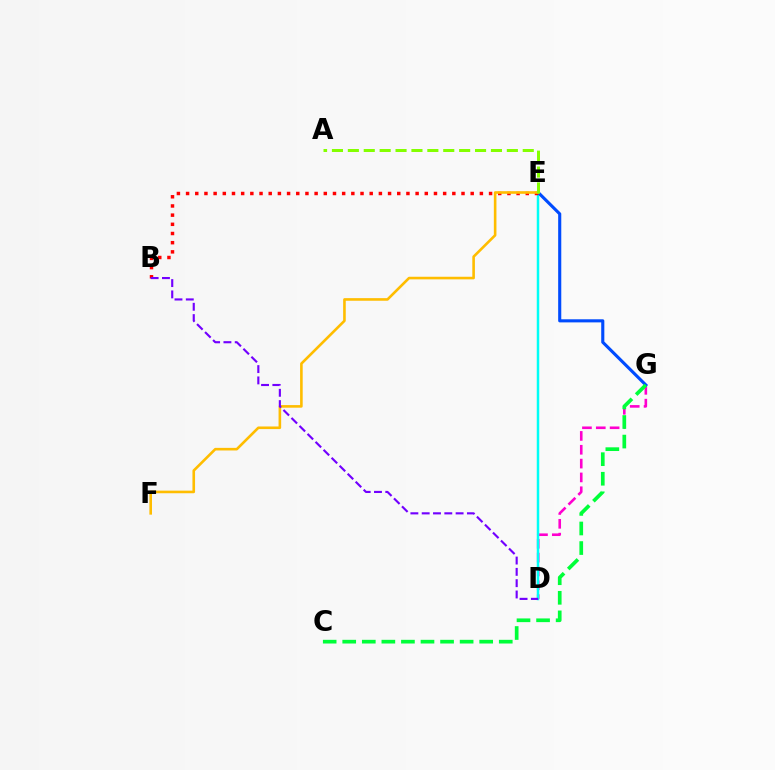{('D', 'G'): [{'color': '#ff00cf', 'line_style': 'dashed', 'thickness': 1.88}], ('D', 'E'): [{'color': '#00fff6', 'line_style': 'solid', 'thickness': 1.79}], ('E', 'G'): [{'color': '#004bff', 'line_style': 'solid', 'thickness': 2.24}], ('B', 'E'): [{'color': '#ff0000', 'line_style': 'dotted', 'thickness': 2.49}], ('E', 'F'): [{'color': '#ffbd00', 'line_style': 'solid', 'thickness': 1.88}], ('C', 'G'): [{'color': '#00ff39', 'line_style': 'dashed', 'thickness': 2.66}], ('A', 'E'): [{'color': '#84ff00', 'line_style': 'dashed', 'thickness': 2.16}], ('B', 'D'): [{'color': '#7200ff', 'line_style': 'dashed', 'thickness': 1.54}]}